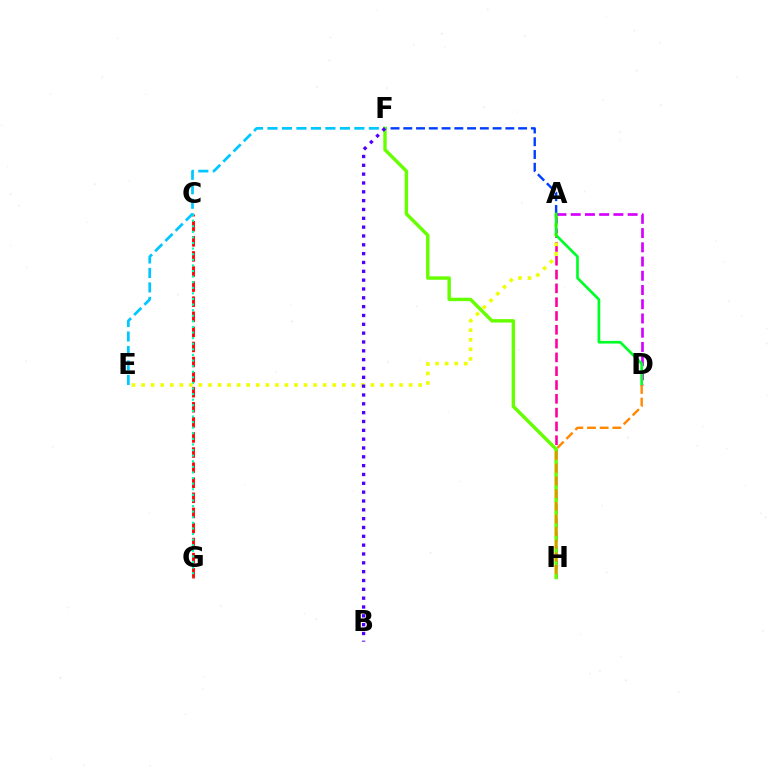{('C', 'G'): [{'color': '#ff0000', 'line_style': 'dashed', 'thickness': 2.05}, {'color': '#00ffaf', 'line_style': 'dotted', 'thickness': 1.52}], ('A', 'H'): [{'color': '#ff00a0', 'line_style': 'dashed', 'thickness': 1.88}], ('A', 'F'): [{'color': '#003fff', 'line_style': 'dashed', 'thickness': 1.73}], ('A', 'E'): [{'color': '#eeff00', 'line_style': 'dotted', 'thickness': 2.6}], ('A', 'D'): [{'color': '#d600ff', 'line_style': 'dashed', 'thickness': 1.93}, {'color': '#00ff27', 'line_style': 'solid', 'thickness': 1.93}], ('F', 'H'): [{'color': '#66ff00', 'line_style': 'solid', 'thickness': 2.46}], ('D', 'H'): [{'color': '#ff8800', 'line_style': 'dashed', 'thickness': 1.72}], ('E', 'F'): [{'color': '#00c7ff', 'line_style': 'dashed', 'thickness': 1.97}], ('B', 'F'): [{'color': '#4f00ff', 'line_style': 'dotted', 'thickness': 2.4}]}